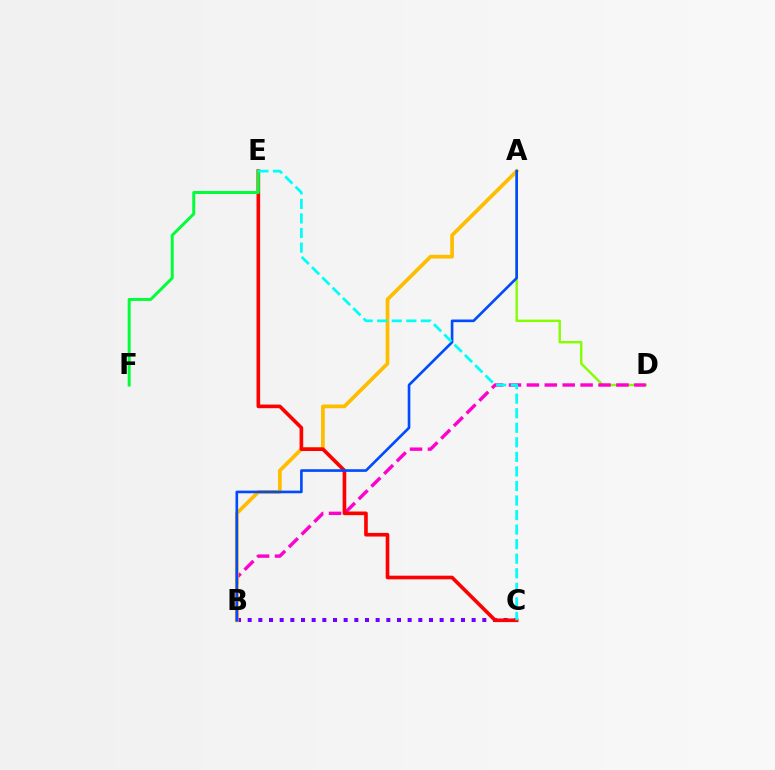{('B', 'C'): [{'color': '#7200ff', 'line_style': 'dotted', 'thickness': 2.9}], ('A', 'D'): [{'color': '#84ff00', 'line_style': 'solid', 'thickness': 1.74}], ('B', 'D'): [{'color': '#ff00cf', 'line_style': 'dashed', 'thickness': 2.43}], ('A', 'B'): [{'color': '#ffbd00', 'line_style': 'solid', 'thickness': 2.69}, {'color': '#004bff', 'line_style': 'solid', 'thickness': 1.9}], ('C', 'E'): [{'color': '#ff0000', 'line_style': 'solid', 'thickness': 2.62}, {'color': '#00fff6', 'line_style': 'dashed', 'thickness': 1.98}], ('E', 'F'): [{'color': '#00ff39', 'line_style': 'solid', 'thickness': 2.14}]}